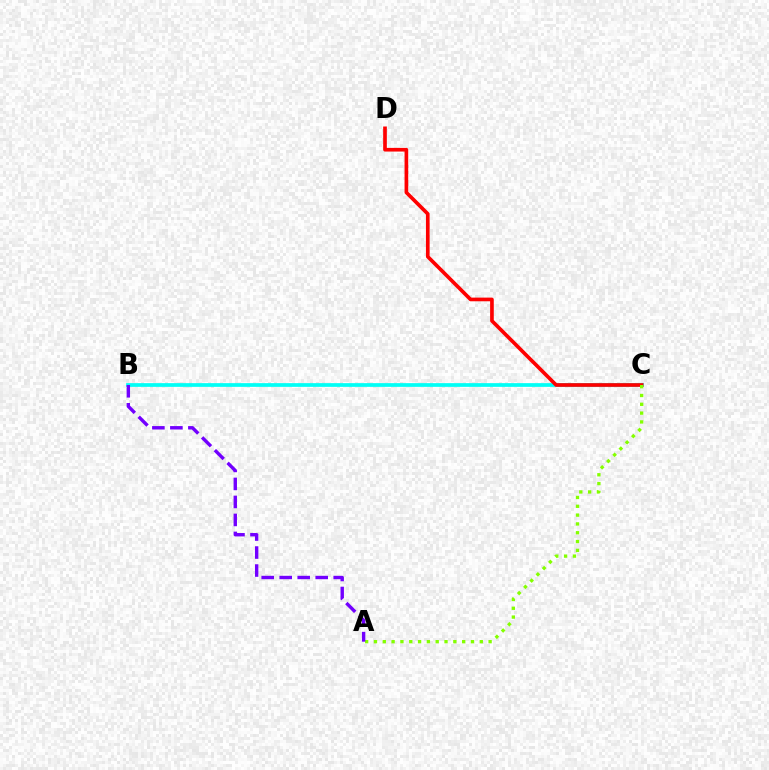{('B', 'C'): [{'color': '#00fff6', 'line_style': 'solid', 'thickness': 2.67}], ('C', 'D'): [{'color': '#ff0000', 'line_style': 'solid', 'thickness': 2.64}], ('A', 'C'): [{'color': '#84ff00', 'line_style': 'dotted', 'thickness': 2.4}], ('A', 'B'): [{'color': '#7200ff', 'line_style': 'dashed', 'thickness': 2.45}]}